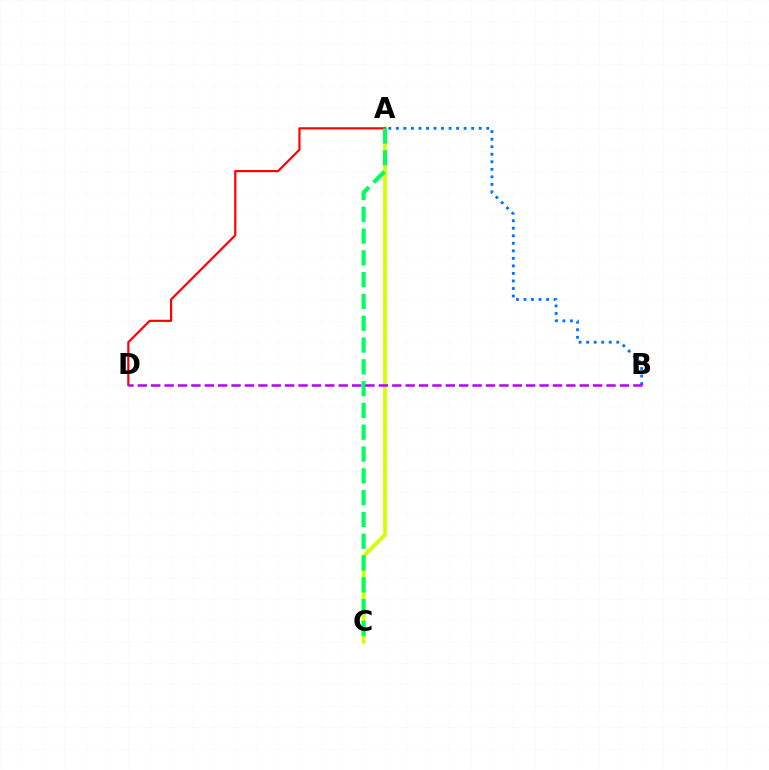{('A', 'B'): [{'color': '#0074ff', 'line_style': 'dotted', 'thickness': 2.05}], ('A', 'C'): [{'color': '#d1ff00', 'line_style': 'solid', 'thickness': 2.68}, {'color': '#00ff5c', 'line_style': 'dashed', 'thickness': 2.96}], ('A', 'D'): [{'color': '#ff0000', 'line_style': 'solid', 'thickness': 1.57}], ('B', 'D'): [{'color': '#b900ff', 'line_style': 'dashed', 'thickness': 1.82}]}